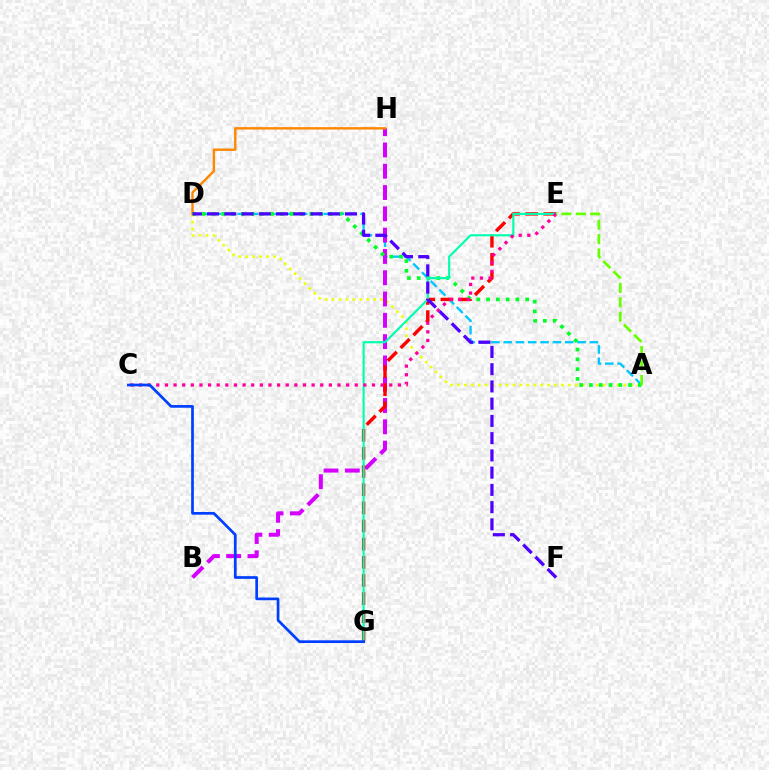{('A', 'D'): [{'color': '#eeff00', 'line_style': 'dotted', 'thickness': 1.88}, {'color': '#00c7ff', 'line_style': 'dashed', 'thickness': 1.67}, {'color': '#00ff27', 'line_style': 'dotted', 'thickness': 2.66}], ('B', 'H'): [{'color': '#d600ff', 'line_style': 'dashed', 'thickness': 2.89}], ('E', 'G'): [{'color': '#ff0000', 'line_style': 'dashed', 'thickness': 2.47}, {'color': '#00ffaf', 'line_style': 'solid', 'thickness': 1.55}], ('D', 'H'): [{'color': '#ff8800', 'line_style': 'solid', 'thickness': 1.74}], ('C', 'E'): [{'color': '#ff00a0', 'line_style': 'dotted', 'thickness': 2.34}], ('A', 'E'): [{'color': '#66ff00', 'line_style': 'dashed', 'thickness': 1.96}], ('C', 'G'): [{'color': '#003fff', 'line_style': 'solid', 'thickness': 1.94}], ('D', 'F'): [{'color': '#4f00ff', 'line_style': 'dashed', 'thickness': 2.34}]}